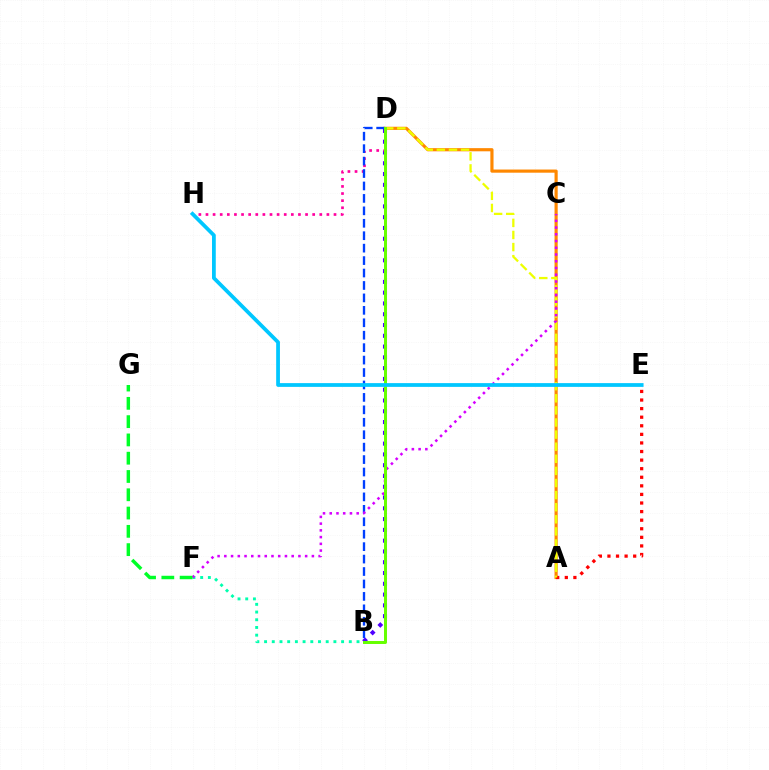{('A', 'D'): [{'color': '#ff8800', 'line_style': 'solid', 'thickness': 2.28}, {'color': '#eeff00', 'line_style': 'dashed', 'thickness': 1.64}], ('B', 'D'): [{'color': '#4f00ff', 'line_style': 'dotted', 'thickness': 2.93}, {'color': '#003fff', 'line_style': 'dashed', 'thickness': 1.69}, {'color': '#66ff00', 'line_style': 'solid', 'thickness': 2.14}], ('D', 'H'): [{'color': '#ff00a0', 'line_style': 'dotted', 'thickness': 1.93}], ('A', 'E'): [{'color': '#ff0000', 'line_style': 'dotted', 'thickness': 2.33}], ('B', 'F'): [{'color': '#00ffaf', 'line_style': 'dotted', 'thickness': 2.09}], ('C', 'F'): [{'color': '#d600ff', 'line_style': 'dotted', 'thickness': 1.83}], ('F', 'G'): [{'color': '#00ff27', 'line_style': 'dashed', 'thickness': 2.48}], ('E', 'H'): [{'color': '#00c7ff', 'line_style': 'solid', 'thickness': 2.71}]}